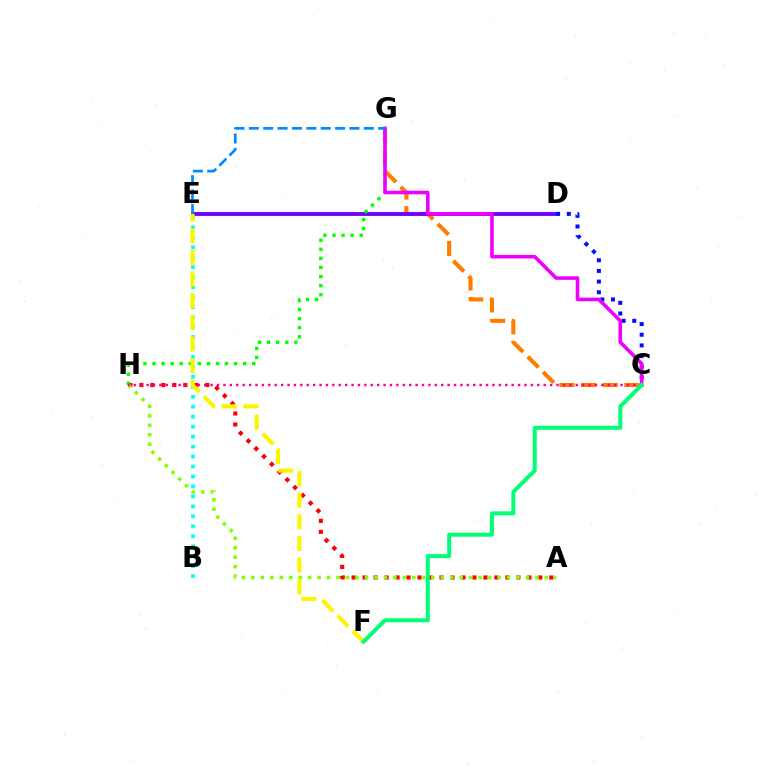{('A', 'H'): [{'color': '#ff0000', 'line_style': 'dotted', 'thickness': 2.98}, {'color': '#84ff00', 'line_style': 'dotted', 'thickness': 2.57}], ('C', 'G'): [{'color': '#ff7c00', 'line_style': 'dashed', 'thickness': 2.94}, {'color': '#ee00ff', 'line_style': 'solid', 'thickness': 2.57}], ('D', 'E'): [{'color': '#7200ff', 'line_style': 'solid', 'thickness': 2.76}], ('B', 'E'): [{'color': '#00fff6', 'line_style': 'dotted', 'thickness': 2.71}], ('G', 'H'): [{'color': '#08ff00', 'line_style': 'dotted', 'thickness': 2.46}], ('C', 'H'): [{'color': '#ff0094', 'line_style': 'dotted', 'thickness': 1.74}], ('C', 'D'): [{'color': '#0010ff', 'line_style': 'dotted', 'thickness': 2.9}], ('E', 'G'): [{'color': '#008cff', 'line_style': 'dashed', 'thickness': 1.95}], ('E', 'F'): [{'color': '#fcf500', 'line_style': 'dashed', 'thickness': 2.94}], ('C', 'F'): [{'color': '#00ff74', 'line_style': 'solid', 'thickness': 2.86}]}